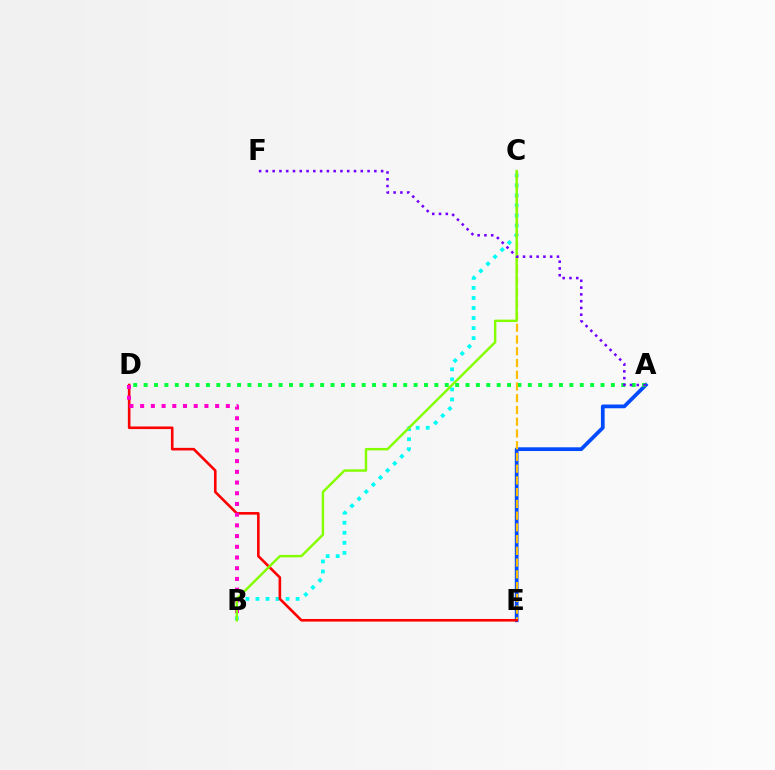{('B', 'C'): [{'color': '#00fff6', 'line_style': 'dotted', 'thickness': 2.73}, {'color': '#84ff00', 'line_style': 'solid', 'thickness': 1.75}], ('A', 'E'): [{'color': '#004bff', 'line_style': 'solid', 'thickness': 2.69}], ('A', 'D'): [{'color': '#00ff39', 'line_style': 'dotted', 'thickness': 2.82}], ('C', 'E'): [{'color': '#ffbd00', 'line_style': 'dashed', 'thickness': 1.6}], ('D', 'E'): [{'color': '#ff0000', 'line_style': 'solid', 'thickness': 1.87}], ('B', 'D'): [{'color': '#ff00cf', 'line_style': 'dotted', 'thickness': 2.91}], ('A', 'F'): [{'color': '#7200ff', 'line_style': 'dotted', 'thickness': 1.84}]}